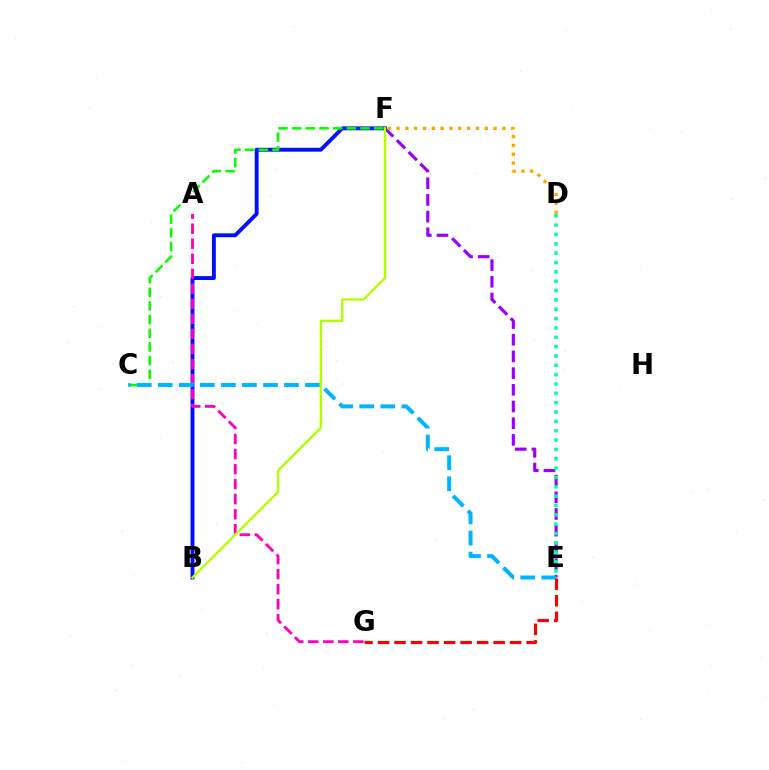{('E', 'F'): [{'color': '#9b00ff', 'line_style': 'dashed', 'thickness': 2.27}], ('B', 'F'): [{'color': '#0010ff', 'line_style': 'solid', 'thickness': 2.81}, {'color': '#b3ff00', 'line_style': 'solid', 'thickness': 1.71}], ('C', 'F'): [{'color': '#08ff00', 'line_style': 'dashed', 'thickness': 1.86}], ('A', 'G'): [{'color': '#ff00bd', 'line_style': 'dashed', 'thickness': 2.04}], ('C', 'E'): [{'color': '#00b5ff', 'line_style': 'dashed', 'thickness': 2.86}], ('E', 'G'): [{'color': '#ff0000', 'line_style': 'dashed', 'thickness': 2.24}], ('D', 'E'): [{'color': '#00ff9d', 'line_style': 'dotted', 'thickness': 2.54}], ('D', 'F'): [{'color': '#ffa500', 'line_style': 'dotted', 'thickness': 2.4}]}